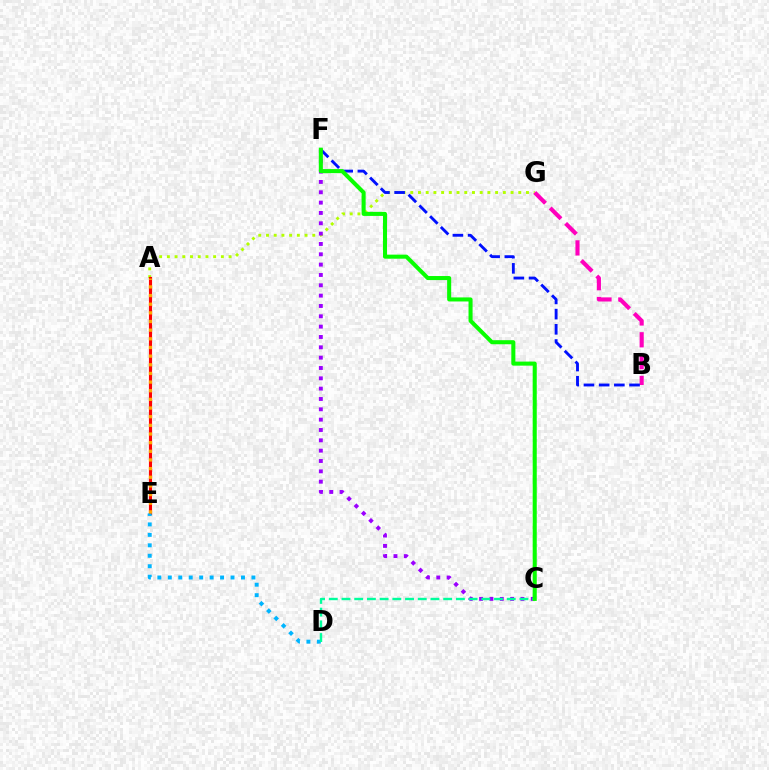{('A', 'G'): [{'color': '#b3ff00', 'line_style': 'dotted', 'thickness': 2.1}], ('A', 'E'): [{'color': '#ff0000', 'line_style': 'solid', 'thickness': 2.26}, {'color': '#ffa500', 'line_style': 'dotted', 'thickness': 2.35}], ('B', 'G'): [{'color': '#ff00bd', 'line_style': 'dashed', 'thickness': 2.97}], ('D', 'E'): [{'color': '#00b5ff', 'line_style': 'dotted', 'thickness': 2.84}], ('C', 'F'): [{'color': '#9b00ff', 'line_style': 'dotted', 'thickness': 2.81}, {'color': '#08ff00', 'line_style': 'solid', 'thickness': 2.92}], ('B', 'F'): [{'color': '#0010ff', 'line_style': 'dashed', 'thickness': 2.06}], ('C', 'D'): [{'color': '#00ff9d', 'line_style': 'dashed', 'thickness': 1.73}]}